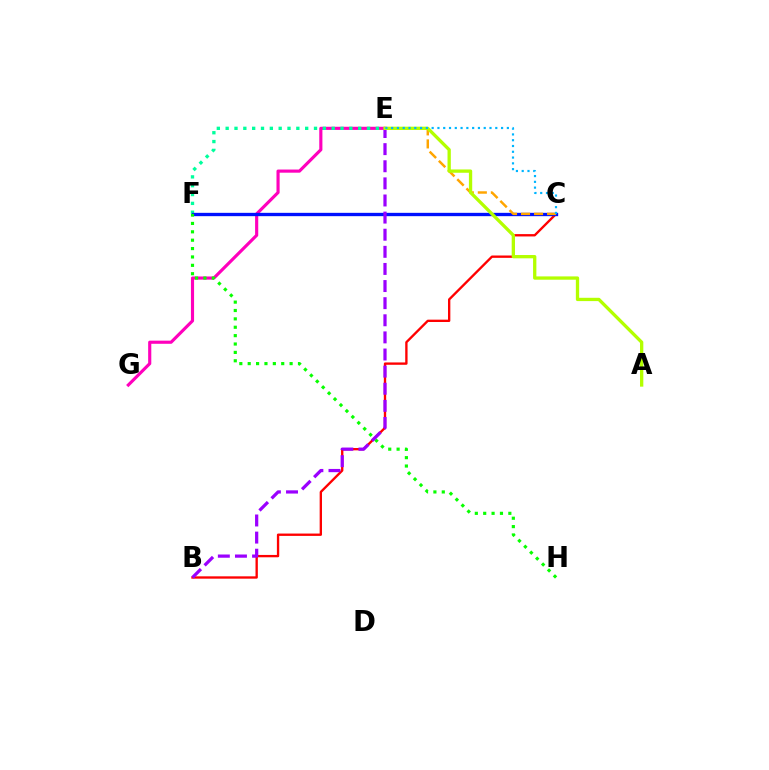{('E', 'G'): [{'color': '#ff00bd', 'line_style': 'solid', 'thickness': 2.26}], ('E', 'F'): [{'color': '#00ff9d', 'line_style': 'dotted', 'thickness': 2.4}], ('B', 'C'): [{'color': '#ff0000', 'line_style': 'solid', 'thickness': 1.69}], ('C', 'F'): [{'color': '#0010ff', 'line_style': 'solid', 'thickness': 2.4}], ('F', 'H'): [{'color': '#08ff00', 'line_style': 'dotted', 'thickness': 2.28}], ('B', 'E'): [{'color': '#9b00ff', 'line_style': 'dashed', 'thickness': 2.32}], ('C', 'E'): [{'color': '#ffa500', 'line_style': 'dashed', 'thickness': 1.77}, {'color': '#00b5ff', 'line_style': 'dotted', 'thickness': 1.57}], ('A', 'E'): [{'color': '#b3ff00', 'line_style': 'solid', 'thickness': 2.38}]}